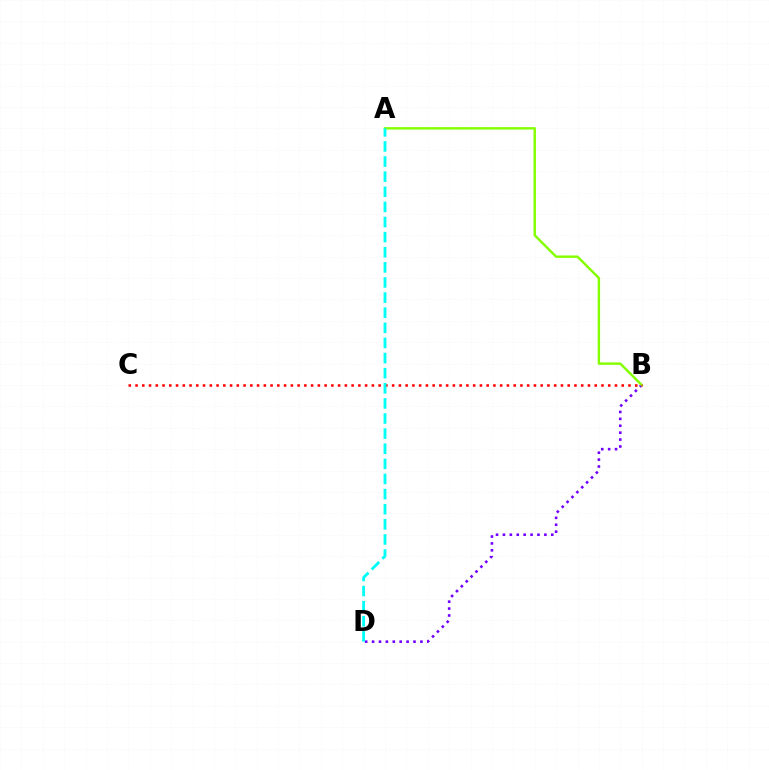{('B', 'D'): [{'color': '#7200ff', 'line_style': 'dotted', 'thickness': 1.88}], ('A', 'B'): [{'color': '#84ff00', 'line_style': 'solid', 'thickness': 1.75}], ('B', 'C'): [{'color': '#ff0000', 'line_style': 'dotted', 'thickness': 1.83}], ('A', 'D'): [{'color': '#00fff6', 'line_style': 'dashed', 'thickness': 2.05}]}